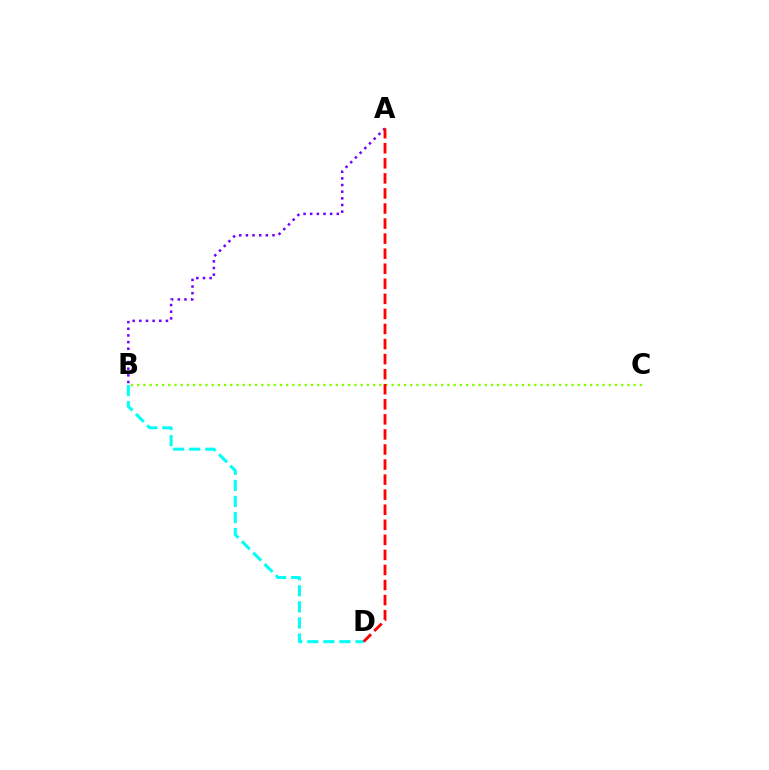{('B', 'D'): [{'color': '#00fff6', 'line_style': 'dashed', 'thickness': 2.18}], ('B', 'C'): [{'color': '#84ff00', 'line_style': 'dotted', 'thickness': 1.69}], ('A', 'B'): [{'color': '#7200ff', 'line_style': 'dotted', 'thickness': 1.81}], ('A', 'D'): [{'color': '#ff0000', 'line_style': 'dashed', 'thickness': 2.05}]}